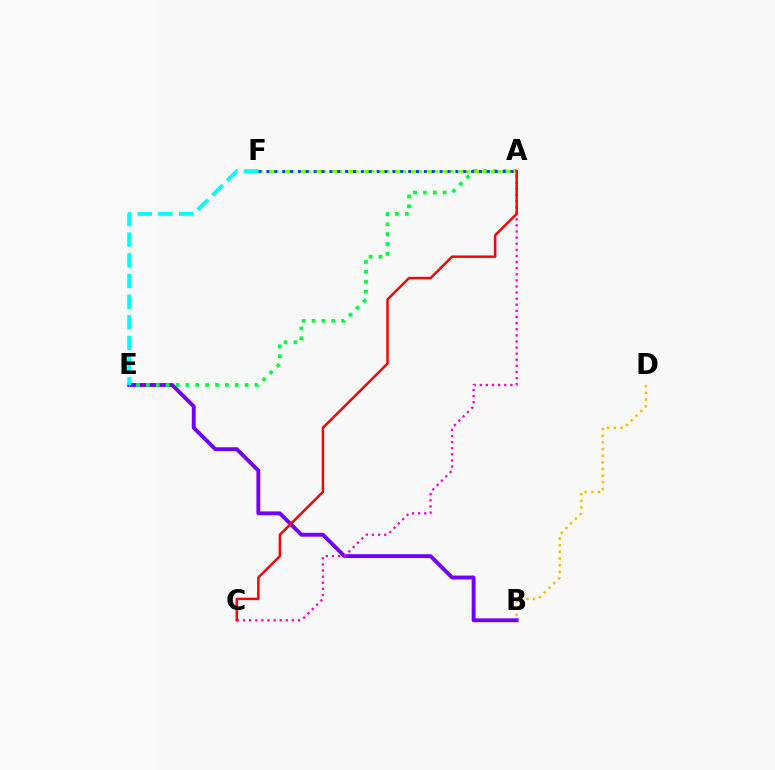{('B', 'E'): [{'color': '#7200ff', 'line_style': 'solid', 'thickness': 2.78}], ('E', 'F'): [{'color': '#00fff6', 'line_style': 'dashed', 'thickness': 2.81}], ('A', 'C'): [{'color': '#ff00cf', 'line_style': 'dotted', 'thickness': 1.66}, {'color': '#ff0000', 'line_style': 'solid', 'thickness': 1.77}], ('B', 'D'): [{'color': '#ffbd00', 'line_style': 'dotted', 'thickness': 1.81}], ('A', 'E'): [{'color': '#00ff39', 'line_style': 'dotted', 'thickness': 2.68}], ('A', 'F'): [{'color': '#84ff00', 'line_style': 'dashed', 'thickness': 2.16}, {'color': '#004bff', 'line_style': 'dotted', 'thickness': 2.14}]}